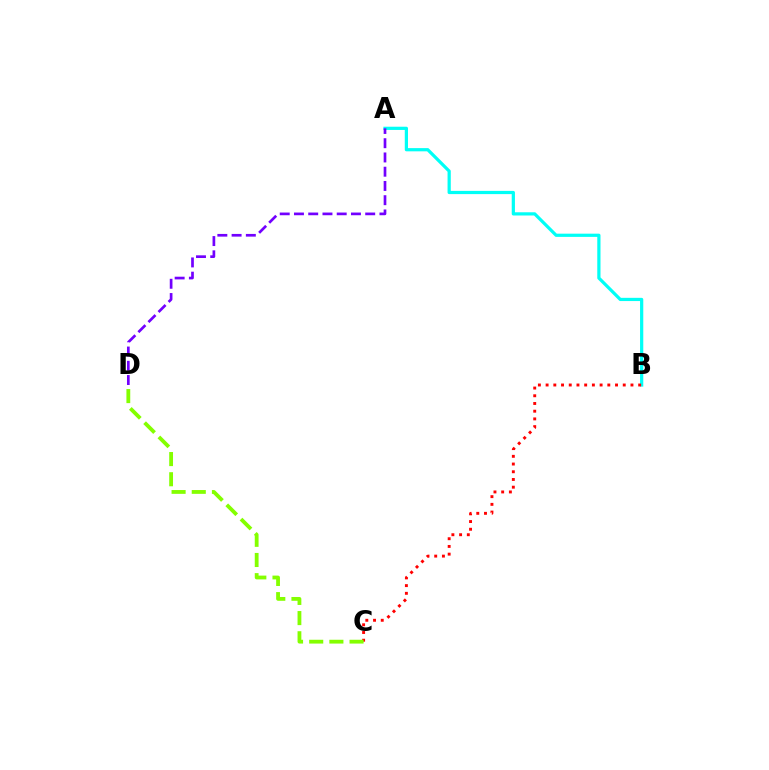{('A', 'B'): [{'color': '#00fff6', 'line_style': 'solid', 'thickness': 2.32}], ('A', 'D'): [{'color': '#7200ff', 'line_style': 'dashed', 'thickness': 1.94}], ('B', 'C'): [{'color': '#ff0000', 'line_style': 'dotted', 'thickness': 2.1}], ('C', 'D'): [{'color': '#84ff00', 'line_style': 'dashed', 'thickness': 2.74}]}